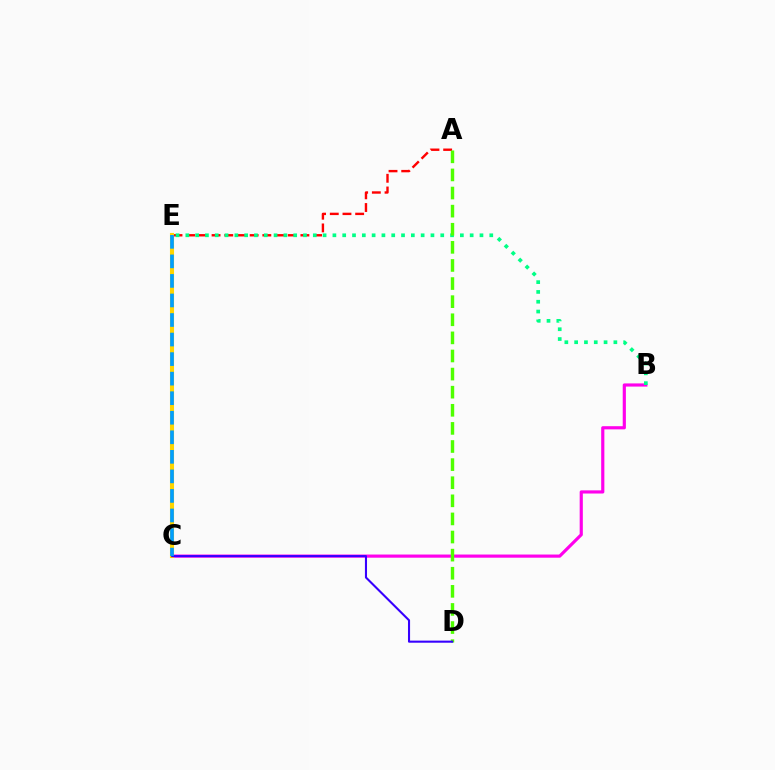{('A', 'E'): [{'color': '#ff0000', 'line_style': 'dashed', 'thickness': 1.72}], ('B', 'C'): [{'color': '#ff00ed', 'line_style': 'solid', 'thickness': 2.28}], ('B', 'E'): [{'color': '#00ff86', 'line_style': 'dotted', 'thickness': 2.66}], ('C', 'E'): [{'color': '#ffd500', 'line_style': 'solid', 'thickness': 2.95}, {'color': '#009eff', 'line_style': 'dashed', 'thickness': 2.66}], ('A', 'D'): [{'color': '#4fff00', 'line_style': 'dashed', 'thickness': 2.46}], ('C', 'D'): [{'color': '#3700ff', 'line_style': 'solid', 'thickness': 1.51}]}